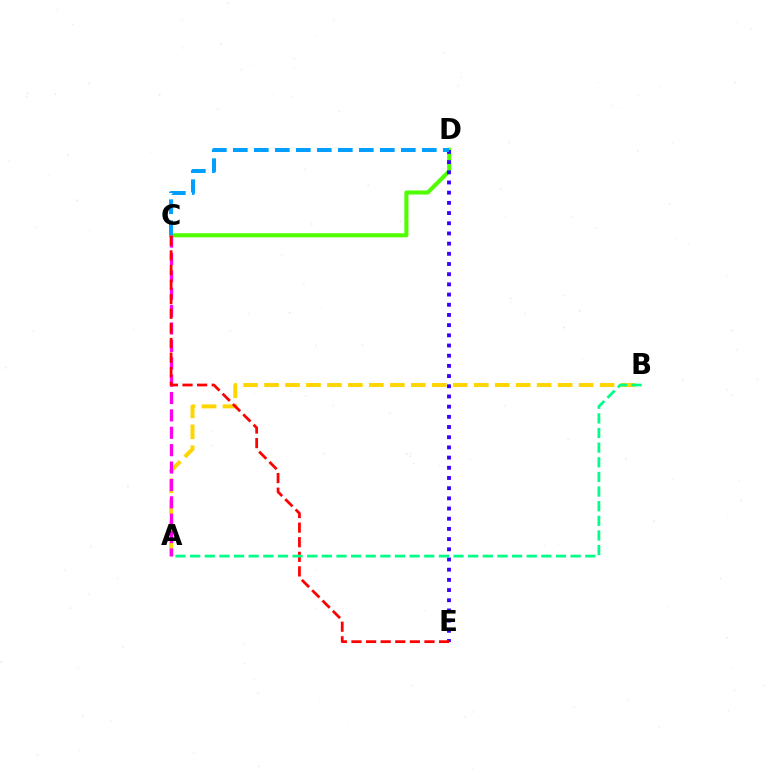{('C', 'D'): [{'color': '#4fff00', 'line_style': 'solid', 'thickness': 2.93}, {'color': '#009eff', 'line_style': 'dashed', 'thickness': 2.85}], ('A', 'B'): [{'color': '#ffd500', 'line_style': 'dashed', 'thickness': 2.85}, {'color': '#00ff86', 'line_style': 'dashed', 'thickness': 1.99}], ('D', 'E'): [{'color': '#3700ff', 'line_style': 'dotted', 'thickness': 2.77}], ('A', 'C'): [{'color': '#ff00ed', 'line_style': 'dashed', 'thickness': 2.36}], ('C', 'E'): [{'color': '#ff0000', 'line_style': 'dashed', 'thickness': 1.98}]}